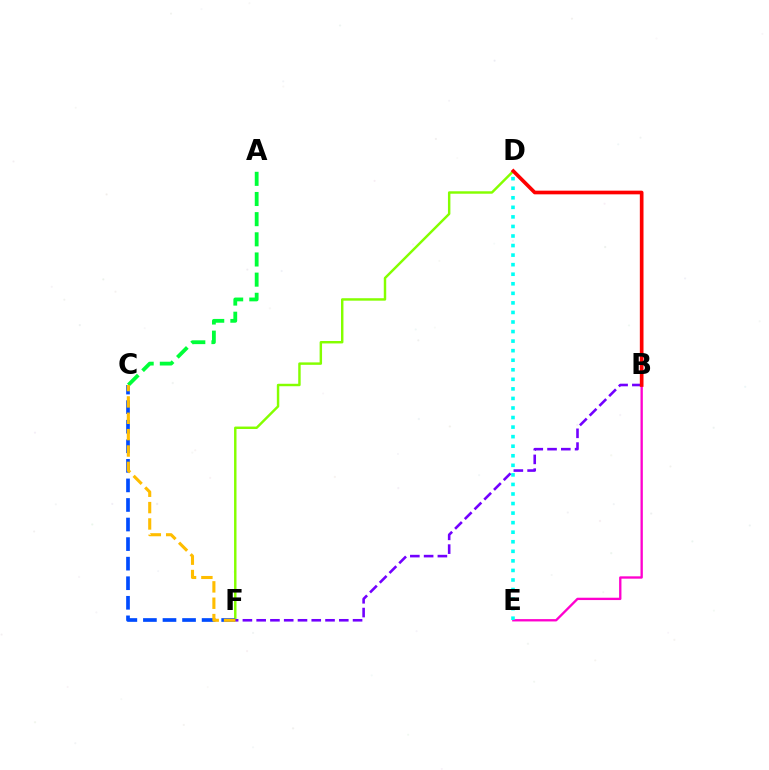{('D', 'F'): [{'color': '#84ff00', 'line_style': 'solid', 'thickness': 1.76}], ('A', 'C'): [{'color': '#00ff39', 'line_style': 'dashed', 'thickness': 2.74}], ('C', 'F'): [{'color': '#004bff', 'line_style': 'dashed', 'thickness': 2.66}, {'color': '#ffbd00', 'line_style': 'dashed', 'thickness': 2.22}], ('B', 'E'): [{'color': '#ff00cf', 'line_style': 'solid', 'thickness': 1.68}], ('D', 'E'): [{'color': '#00fff6', 'line_style': 'dotted', 'thickness': 2.6}], ('B', 'F'): [{'color': '#7200ff', 'line_style': 'dashed', 'thickness': 1.87}], ('B', 'D'): [{'color': '#ff0000', 'line_style': 'solid', 'thickness': 2.64}]}